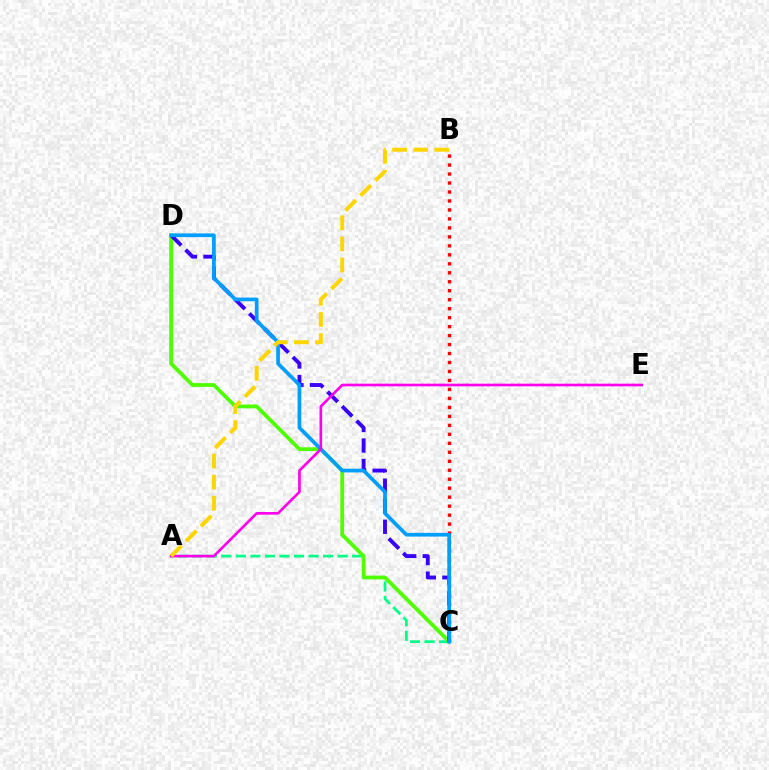{('B', 'C'): [{'color': '#ff0000', 'line_style': 'dotted', 'thickness': 2.44}], ('A', 'C'): [{'color': '#00ff86', 'line_style': 'dashed', 'thickness': 1.98}], ('C', 'D'): [{'color': '#4fff00', 'line_style': 'solid', 'thickness': 2.73}, {'color': '#3700ff', 'line_style': 'dashed', 'thickness': 2.79}, {'color': '#009eff', 'line_style': 'solid', 'thickness': 2.67}], ('A', 'E'): [{'color': '#ff00ed', 'line_style': 'solid', 'thickness': 1.91}], ('A', 'B'): [{'color': '#ffd500', 'line_style': 'dashed', 'thickness': 2.87}]}